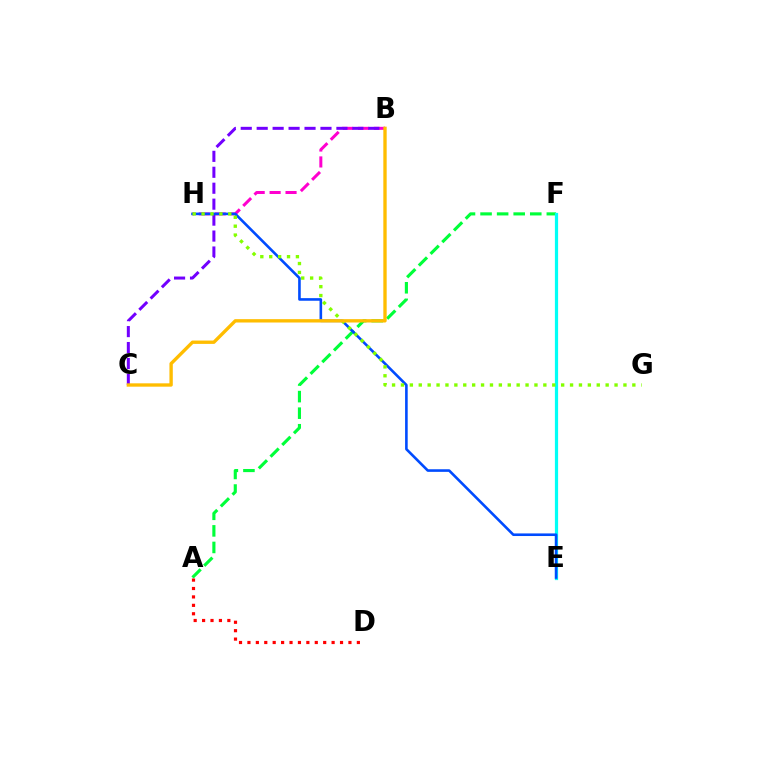{('A', 'F'): [{'color': '#00ff39', 'line_style': 'dashed', 'thickness': 2.25}], ('A', 'D'): [{'color': '#ff0000', 'line_style': 'dotted', 'thickness': 2.29}], ('E', 'F'): [{'color': '#00fff6', 'line_style': 'solid', 'thickness': 2.32}], ('B', 'H'): [{'color': '#ff00cf', 'line_style': 'dashed', 'thickness': 2.16}], ('B', 'C'): [{'color': '#7200ff', 'line_style': 'dashed', 'thickness': 2.17}, {'color': '#ffbd00', 'line_style': 'solid', 'thickness': 2.41}], ('E', 'H'): [{'color': '#004bff', 'line_style': 'solid', 'thickness': 1.88}], ('G', 'H'): [{'color': '#84ff00', 'line_style': 'dotted', 'thickness': 2.42}]}